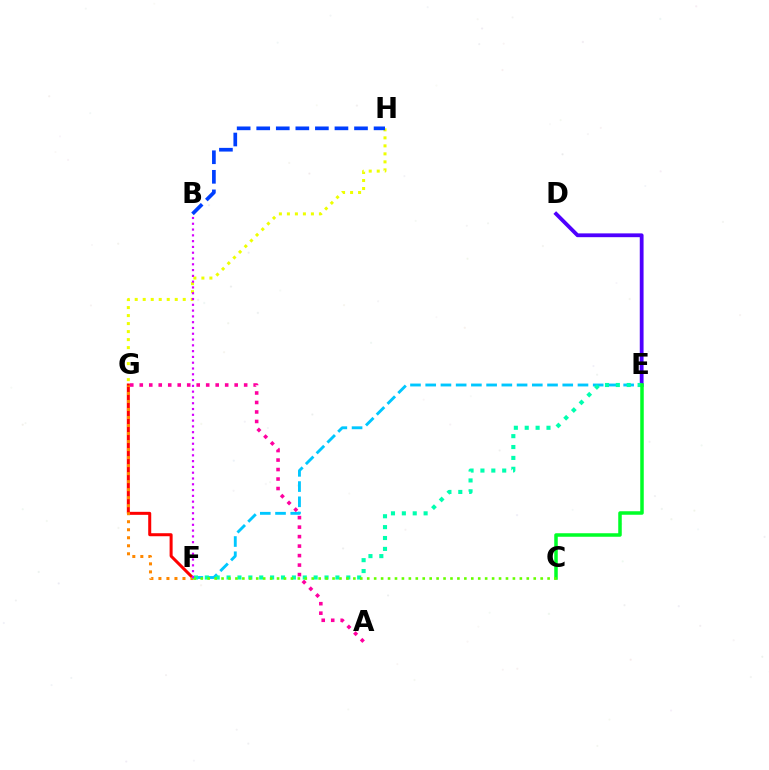{('F', 'G'): [{'color': '#ff0000', 'line_style': 'solid', 'thickness': 2.17}, {'color': '#ff8800', 'line_style': 'dotted', 'thickness': 2.18}], ('G', 'H'): [{'color': '#eeff00', 'line_style': 'dotted', 'thickness': 2.18}], ('E', 'F'): [{'color': '#00c7ff', 'line_style': 'dashed', 'thickness': 2.07}, {'color': '#00ffaf', 'line_style': 'dotted', 'thickness': 2.96}], ('D', 'E'): [{'color': '#4f00ff', 'line_style': 'solid', 'thickness': 2.74}], ('B', 'H'): [{'color': '#003fff', 'line_style': 'dashed', 'thickness': 2.66}], ('C', 'E'): [{'color': '#00ff27', 'line_style': 'solid', 'thickness': 2.53}], ('A', 'G'): [{'color': '#ff00a0', 'line_style': 'dotted', 'thickness': 2.58}], ('C', 'F'): [{'color': '#66ff00', 'line_style': 'dotted', 'thickness': 1.88}], ('B', 'F'): [{'color': '#d600ff', 'line_style': 'dotted', 'thickness': 1.57}]}